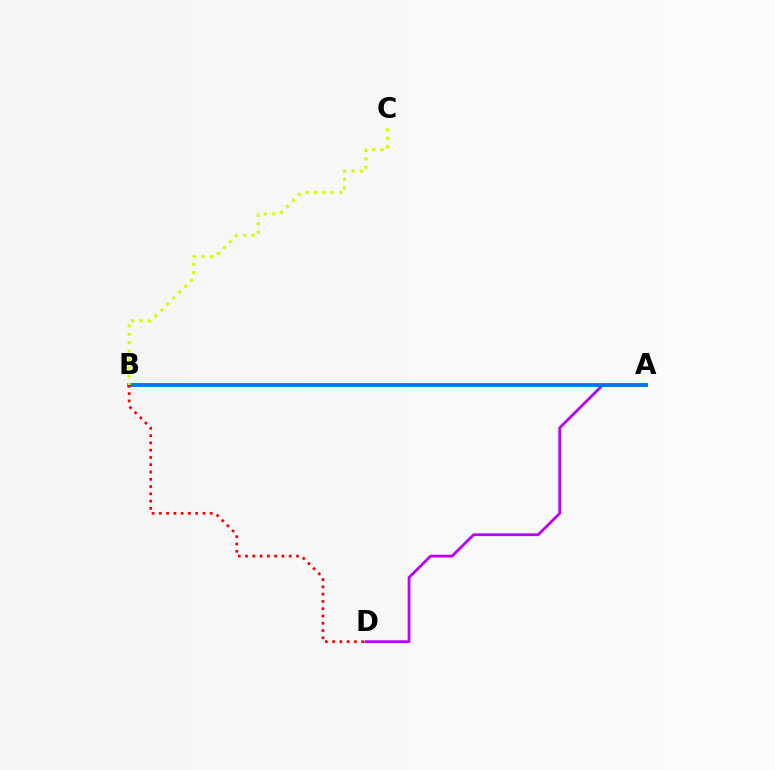{('A', 'B'): [{'color': '#00ff5c', 'line_style': 'solid', 'thickness': 2.8}, {'color': '#0074ff', 'line_style': 'solid', 'thickness': 2.64}], ('A', 'D'): [{'color': '#b900ff', 'line_style': 'solid', 'thickness': 1.99}], ('B', 'D'): [{'color': '#ff0000', 'line_style': 'dotted', 'thickness': 1.98}], ('B', 'C'): [{'color': '#d1ff00', 'line_style': 'dotted', 'thickness': 2.29}]}